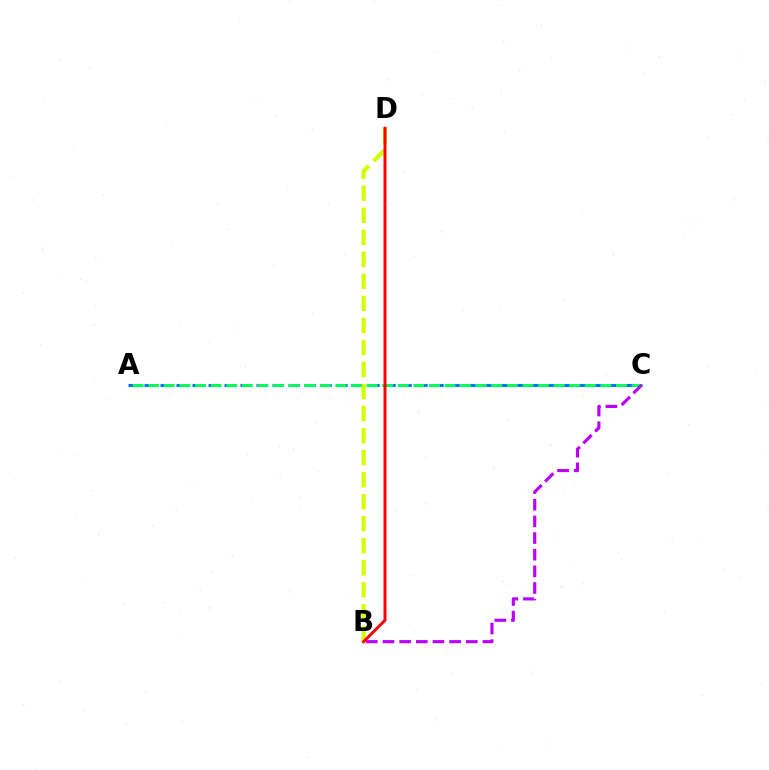{('A', 'C'): [{'color': '#0074ff', 'line_style': 'dashed', 'thickness': 2.17}, {'color': '#00ff5c', 'line_style': 'dashed', 'thickness': 2.12}], ('B', 'D'): [{'color': '#d1ff00', 'line_style': 'dashed', 'thickness': 2.99}, {'color': '#ff0000', 'line_style': 'solid', 'thickness': 2.15}], ('B', 'C'): [{'color': '#b900ff', 'line_style': 'dashed', 'thickness': 2.26}]}